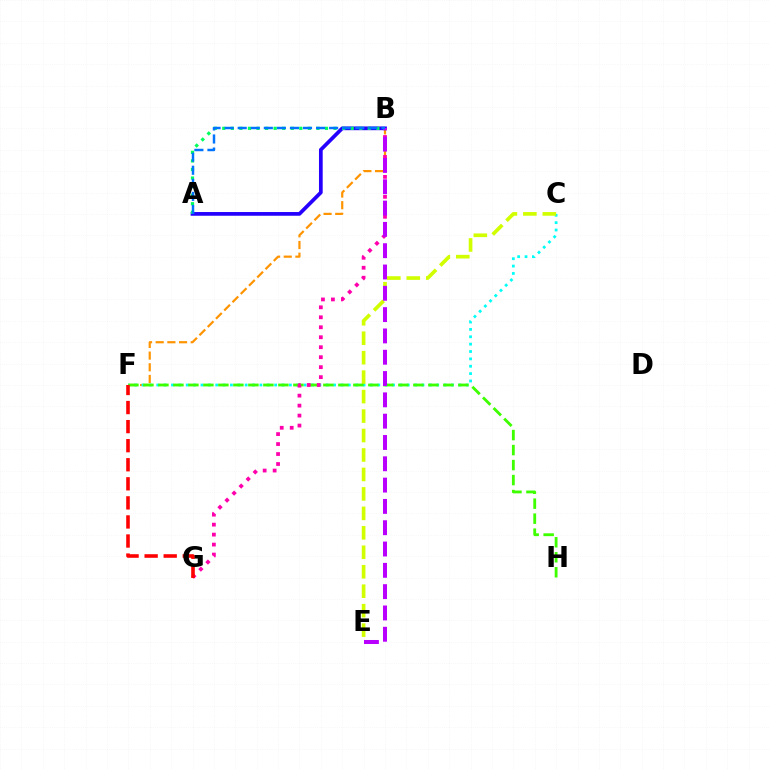{('B', 'F'): [{'color': '#ff9400', 'line_style': 'dashed', 'thickness': 1.59}], ('C', 'F'): [{'color': '#00fff6', 'line_style': 'dotted', 'thickness': 2.0}], ('C', 'E'): [{'color': '#d1ff00', 'line_style': 'dashed', 'thickness': 2.64}], ('F', 'H'): [{'color': '#3dff00', 'line_style': 'dashed', 'thickness': 2.04}], ('B', 'G'): [{'color': '#ff00ac', 'line_style': 'dotted', 'thickness': 2.71}], ('A', 'B'): [{'color': '#2500ff', 'line_style': 'solid', 'thickness': 2.68}, {'color': '#00ff5c', 'line_style': 'dotted', 'thickness': 2.33}, {'color': '#0074ff', 'line_style': 'dashed', 'thickness': 1.77}], ('F', 'G'): [{'color': '#ff0000', 'line_style': 'dashed', 'thickness': 2.59}], ('B', 'E'): [{'color': '#b900ff', 'line_style': 'dashed', 'thickness': 2.89}]}